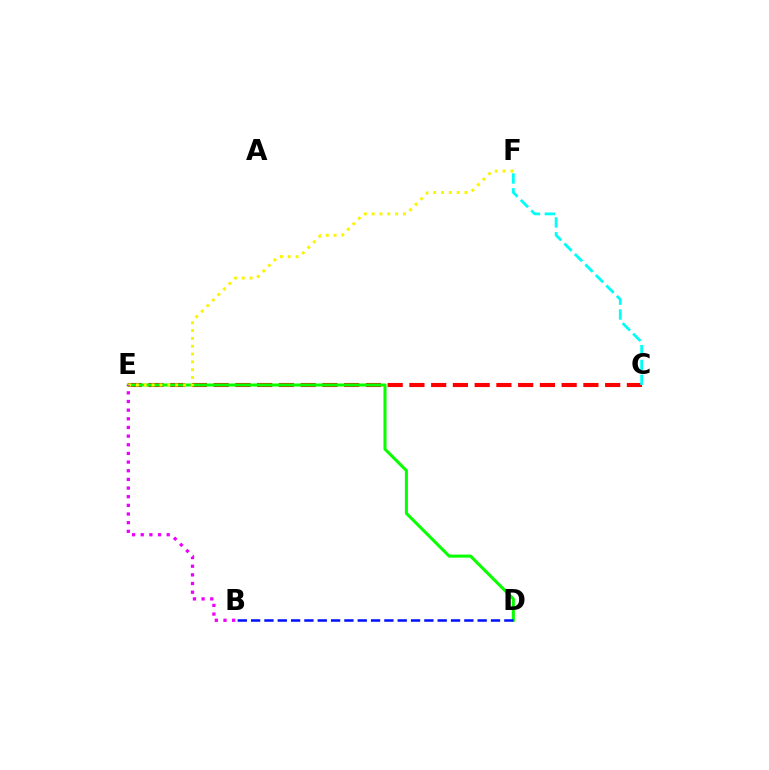{('C', 'E'): [{'color': '#ff0000', 'line_style': 'dashed', 'thickness': 2.95}], ('D', 'E'): [{'color': '#08ff00', 'line_style': 'solid', 'thickness': 2.19}], ('E', 'F'): [{'color': '#fcf500', 'line_style': 'dotted', 'thickness': 2.13}], ('B', 'D'): [{'color': '#0010ff', 'line_style': 'dashed', 'thickness': 1.81}], ('B', 'E'): [{'color': '#ee00ff', 'line_style': 'dotted', 'thickness': 2.35}], ('C', 'F'): [{'color': '#00fff6', 'line_style': 'dashed', 'thickness': 2.02}]}